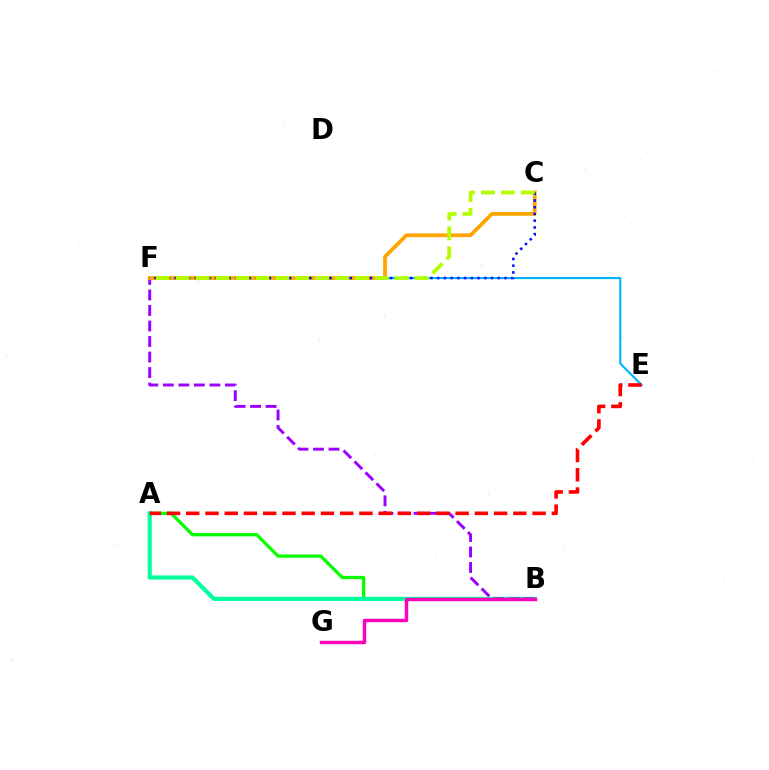{('A', 'B'): [{'color': '#08ff00', 'line_style': 'solid', 'thickness': 2.36}, {'color': '#00ff9d', 'line_style': 'solid', 'thickness': 2.97}], ('B', 'F'): [{'color': '#9b00ff', 'line_style': 'dashed', 'thickness': 2.11}], ('E', 'F'): [{'color': '#00b5ff', 'line_style': 'solid', 'thickness': 1.53}], ('B', 'G'): [{'color': '#ff00bd', 'line_style': 'solid', 'thickness': 2.46}], ('A', 'E'): [{'color': '#ff0000', 'line_style': 'dashed', 'thickness': 2.61}], ('C', 'F'): [{'color': '#ffa500', 'line_style': 'solid', 'thickness': 2.71}, {'color': '#0010ff', 'line_style': 'dotted', 'thickness': 1.83}, {'color': '#b3ff00', 'line_style': 'dashed', 'thickness': 2.7}]}